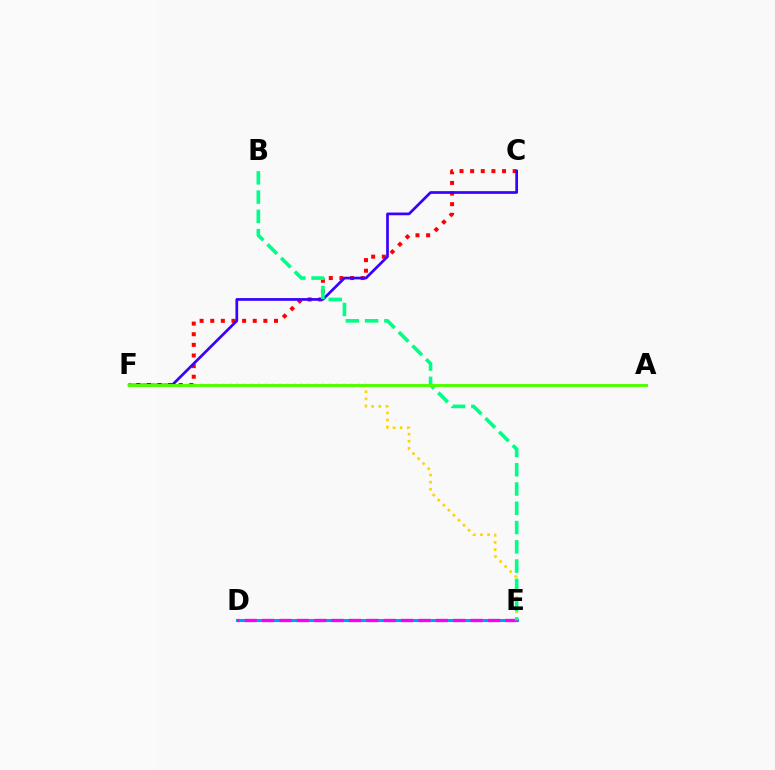{('E', 'F'): [{'color': '#ffd500', 'line_style': 'dotted', 'thickness': 1.94}], ('C', 'F'): [{'color': '#ff0000', 'line_style': 'dotted', 'thickness': 2.89}, {'color': '#3700ff', 'line_style': 'solid', 'thickness': 1.95}], ('D', 'E'): [{'color': '#009eff', 'line_style': 'solid', 'thickness': 2.22}, {'color': '#ff00ed', 'line_style': 'dashed', 'thickness': 2.36}], ('B', 'E'): [{'color': '#00ff86', 'line_style': 'dashed', 'thickness': 2.62}], ('A', 'F'): [{'color': '#4fff00', 'line_style': 'solid', 'thickness': 2.1}]}